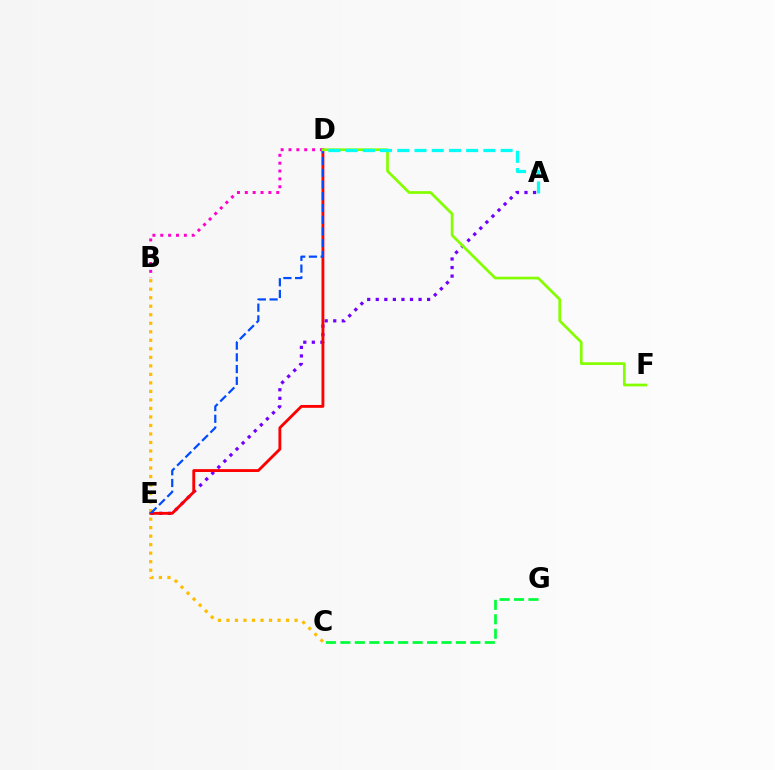{('A', 'E'): [{'color': '#7200ff', 'line_style': 'dotted', 'thickness': 2.33}], ('B', 'C'): [{'color': '#ffbd00', 'line_style': 'dotted', 'thickness': 2.31}], ('B', 'D'): [{'color': '#ff00cf', 'line_style': 'dotted', 'thickness': 2.14}], ('C', 'G'): [{'color': '#00ff39', 'line_style': 'dashed', 'thickness': 1.96}], ('D', 'E'): [{'color': '#ff0000', 'line_style': 'solid', 'thickness': 2.06}, {'color': '#004bff', 'line_style': 'dashed', 'thickness': 1.59}], ('D', 'F'): [{'color': '#84ff00', 'line_style': 'solid', 'thickness': 1.95}], ('A', 'D'): [{'color': '#00fff6', 'line_style': 'dashed', 'thickness': 2.34}]}